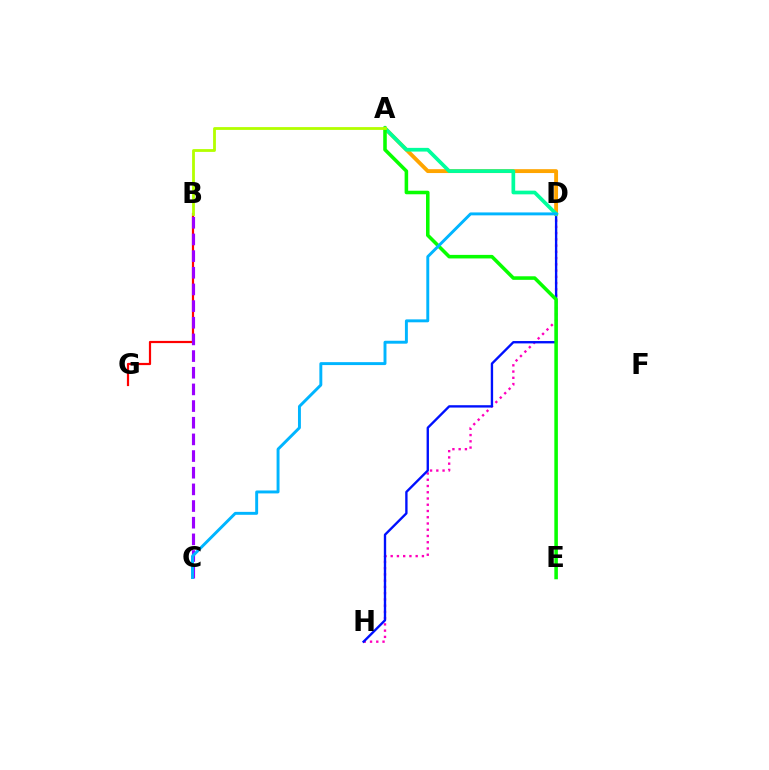{('B', 'G'): [{'color': '#ff0000', 'line_style': 'solid', 'thickness': 1.59}], ('D', 'H'): [{'color': '#ff00bd', 'line_style': 'dotted', 'thickness': 1.7}, {'color': '#0010ff', 'line_style': 'solid', 'thickness': 1.7}], ('B', 'C'): [{'color': '#9b00ff', 'line_style': 'dashed', 'thickness': 2.26}], ('A', 'D'): [{'color': '#ffa500', 'line_style': 'solid', 'thickness': 2.79}, {'color': '#00ff9d', 'line_style': 'solid', 'thickness': 2.66}], ('A', 'E'): [{'color': '#08ff00', 'line_style': 'solid', 'thickness': 2.56}], ('A', 'B'): [{'color': '#b3ff00', 'line_style': 'solid', 'thickness': 2.02}], ('C', 'D'): [{'color': '#00b5ff', 'line_style': 'solid', 'thickness': 2.11}]}